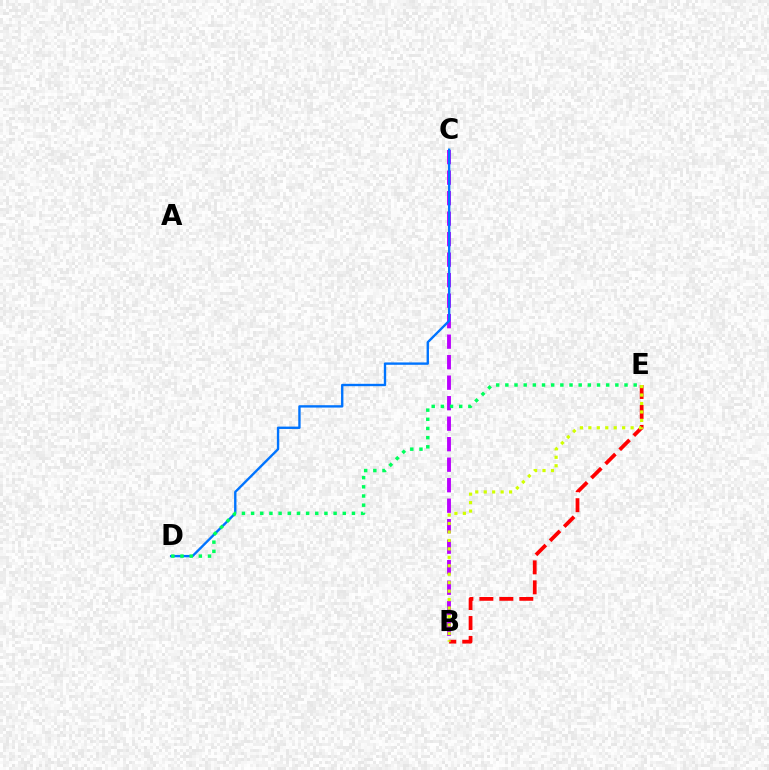{('B', 'C'): [{'color': '#b900ff', 'line_style': 'dashed', 'thickness': 2.79}], ('C', 'D'): [{'color': '#0074ff', 'line_style': 'solid', 'thickness': 1.71}], ('D', 'E'): [{'color': '#00ff5c', 'line_style': 'dotted', 'thickness': 2.49}], ('B', 'E'): [{'color': '#ff0000', 'line_style': 'dashed', 'thickness': 2.71}, {'color': '#d1ff00', 'line_style': 'dotted', 'thickness': 2.3}]}